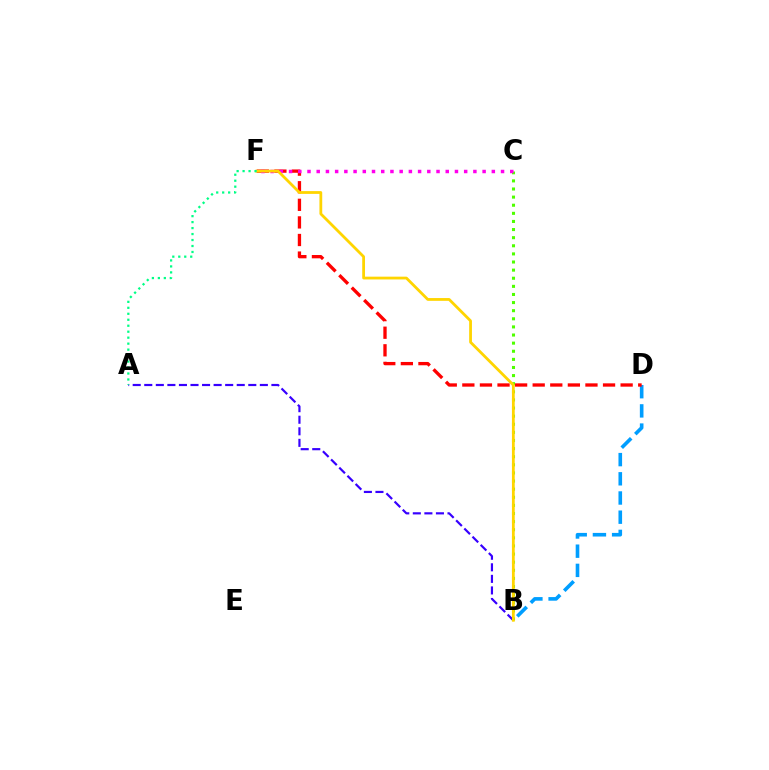{('B', 'D'): [{'color': '#009eff', 'line_style': 'dashed', 'thickness': 2.61}], ('D', 'F'): [{'color': '#ff0000', 'line_style': 'dashed', 'thickness': 2.39}], ('B', 'C'): [{'color': '#4fff00', 'line_style': 'dotted', 'thickness': 2.2}], ('C', 'F'): [{'color': '#ff00ed', 'line_style': 'dotted', 'thickness': 2.5}], ('A', 'B'): [{'color': '#3700ff', 'line_style': 'dashed', 'thickness': 1.57}], ('B', 'F'): [{'color': '#ffd500', 'line_style': 'solid', 'thickness': 2.01}], ('A', 'F'): [{'color': '#00ff86', 'line_style': 'dotted', 'thickness': 1.62}]}